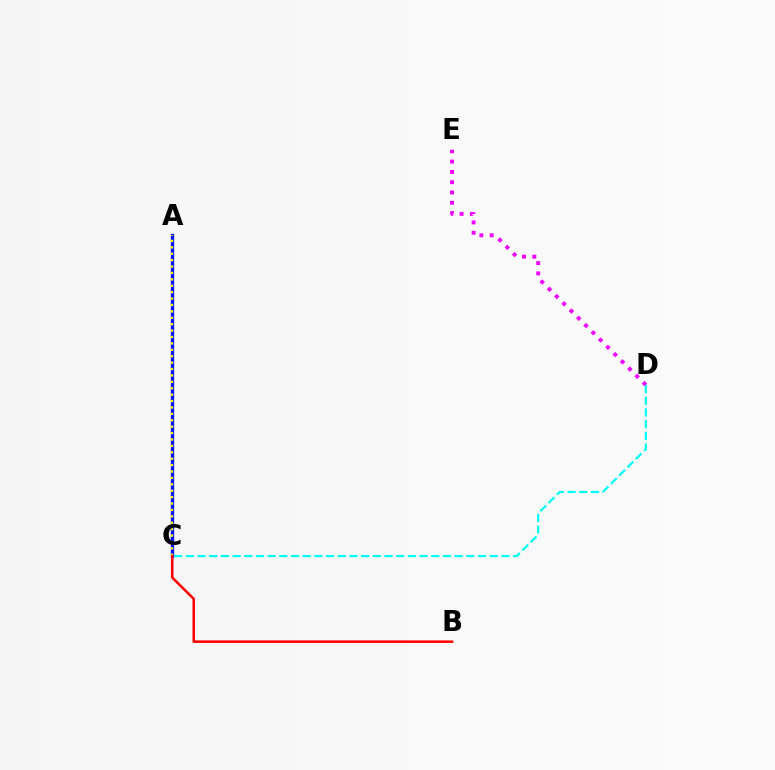{('D', 'E'): [{'color': '#ee00ff', 'line_style': 'dotted', 'thickness': 2.8}], ('A', 'C'): [{'color': '#08ff00', 'line_style': 'dotted', 'thickness': 2.01}, {'color': '#0010ff', 'line_style': 'solid', 'thickness': 2.39}, {'color': '#fcf500', 'line_style': 'dotted', 'thickness': 1.74}], ('B', 'C'): [{'color': '#ff0000', 'line_style': 'solid', 'thickness': 1.83}], ('C', 'D'): [{'color': '#00fff6', 'line_style': 'dashed', 'thickness': 1.59}]}